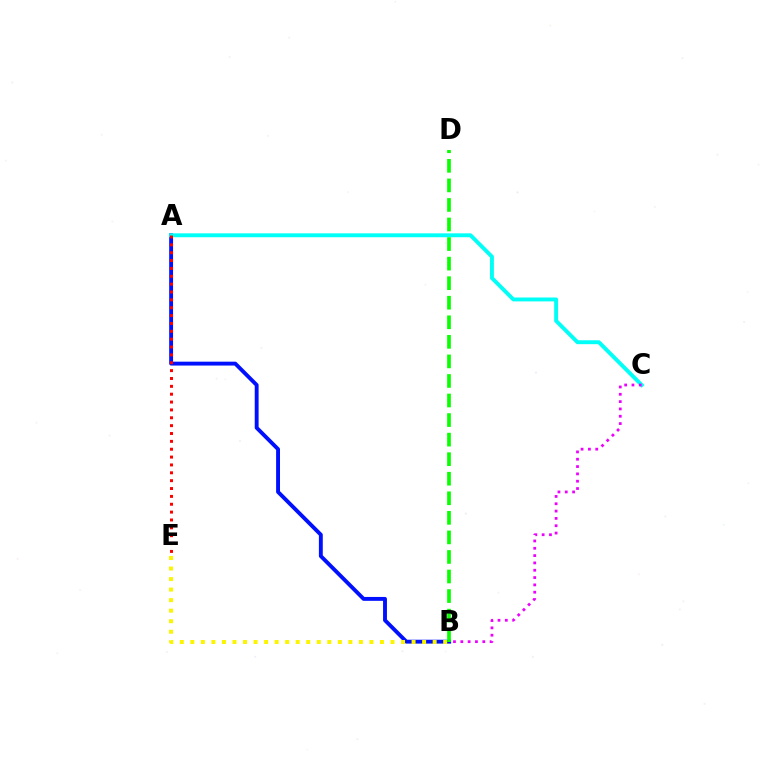{('A', 'B'): [{'color': '#0010ff', 'line_style': 'solid', 'thickness': 2.79}], ('A', 'C'): [{'color': '#00fff6', 'line_style': 'solid', 'thickness': 2.81}], ('B', 'E'): [{'color': '#fcf500', 'line_style': 'dotted', 'thickness': 2.86}], ('B', 'C'): [{'color': '#ee00ff', 'line_style': 'dotted', 'thickness': 1.99}], ('A', 'E'): [{'color': '#ff0000', 'line_style': 'dotted', 'thickness': 2.14}], ('B', 'D'): [{'color': '#08ff00', 'line_style': 'dashed', 'thickness': 2.66}]}